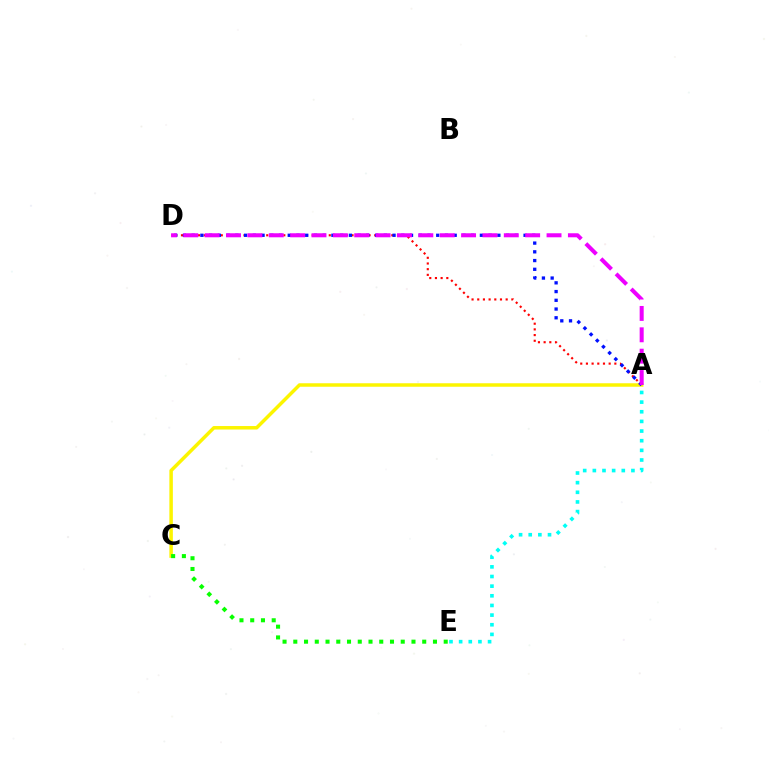{('A', 'D'): [{'color': '#ff0000', 'line_style': 'dotted', 'thickness': 1.54}, {'color': '#0010ff', 'line_style': 'dotted', 'thickness': 2.37}, {'color': '#ee00ff', 'line_style': 'dashed', 'thickness': 2.9}], ('A', 'C'): [{'color': '#fcf500', 'line_style': 'solid', 'thickness': 2.51}], ('C', 'E'): [{'color': '#08ff00', 'line_style': 'dotted', 'thickness': 2.92}], ('A', 'E'): [{'color': '#00fff6', 'line_style': 'dotted', 'thickness': 2.62}]}